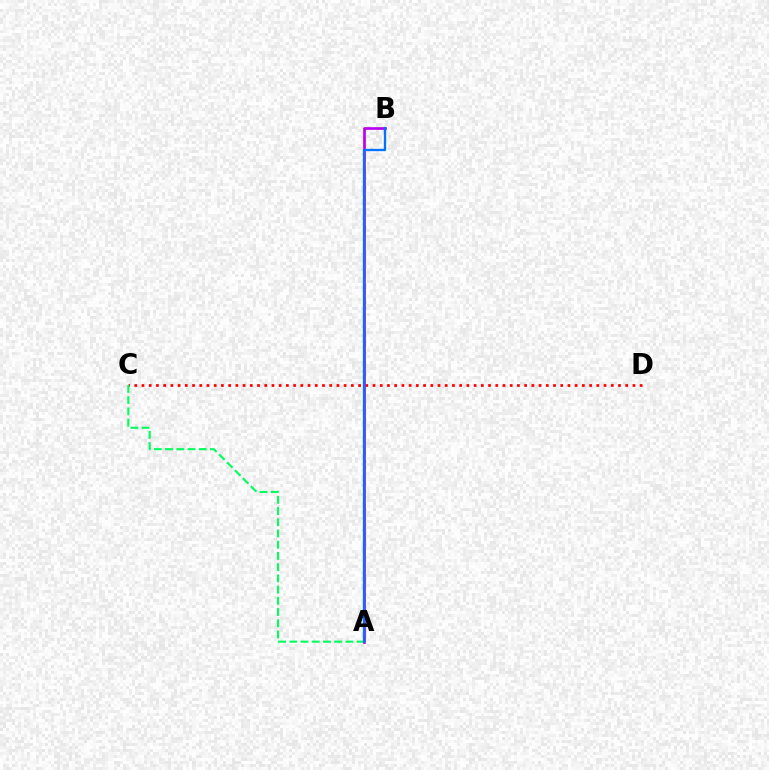{('C', 'D'): [{'color': '#ff0000', 'line_style': 'dotted', 'thickness': 1.96}], ('A', 'B'): [{'color': '#d1ff00', 'line_style': 'dashed', 'thickness': 2.0}, {'color': '#b900ff', 'line_style': 'solid', 'thickness': 1.92}, {'color': '#0074ff', 'line_style': 'solid', 'thickness': 1.68}], ('A', 'C'): [{'color': '#00ff5c', 'line_style': 'dashed', 'thickness': 1.52}]}